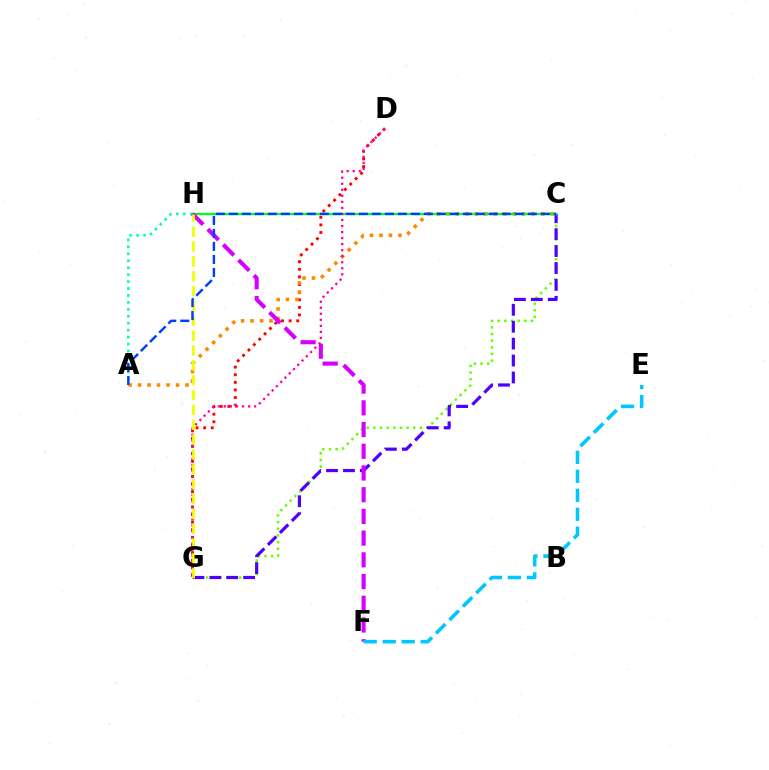{('C', 'G'): [{'color': '#66ff00', 'line_style': 'dotted', 'thickness': 1.81}, {'color': '#4f00ff', 'line_style': 'dashed', 'thickness': 2.3}], ('D', 'G'): [{'color': '#ff0000', 'line_style': 'dotted', 'thickness': 2.07}, {'color': '#ff00a0', 'line_style': 'dotted', 'thickness': 1.64}], ('A', 'C'): [{'color': '#ff8800', 'line_style': 'dotted', 'thickness': 2.57}, {'color': '#003fff', 'line_style': 'dashed', 'thickness': 1.77}], ('A', 'H'): [{'color': '#00ffaf', 'line_style': 'dotted', 'thickness': 1.89}], ('C', 'H'): [{'color': '#00ff27', 'line_style': 'solid', 'thickness': 1.68}], ('F', 'H'): [{'color': '#d600ff', 'line_style': 'dashed', 'thickness': 2.95}], ('G', 'H'): [{'color': '#eeff00', 'line_style': 'dashed', 'thickness': 2.02}], ('E', 'F'): [{'color': '#00c7ff', 'line_style': 'dashed', 'thickness': 2.58}]}